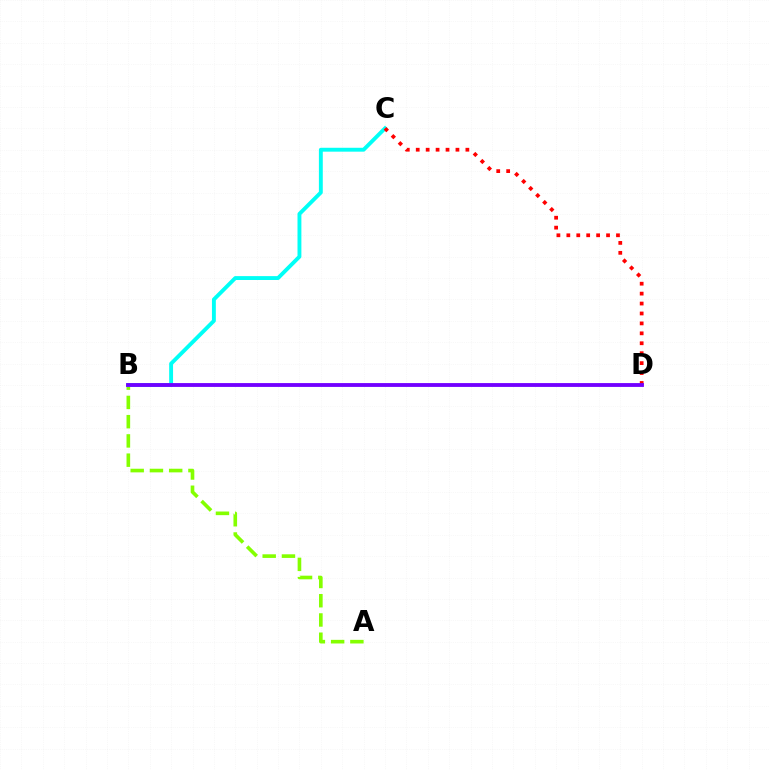{('A', 'B'): [{'color': '#84ff00', 'line_style': 'dashed', 'thickness': 2.62}], ('B', 'C'): [{'color': '#00fff6', 'line_style': 'solid', 'thickness': 2.8}], ('C', 'D'): [{'color': '#ff0000', 'line_style': 'dotted', 'thickness': 2.7}], ('B', 'D'): [{'color': '#7200ff', 'line_style': 'solid', 'thickness': 2.76}]}